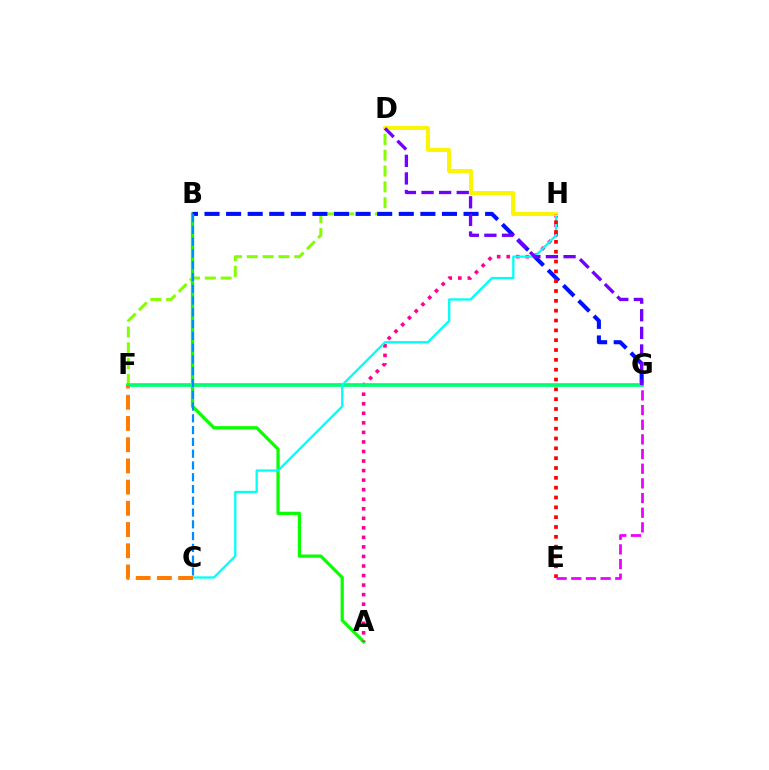{('D', 'F'): [{'color': '#84ff00', 'line_style': 'dashed', 'thickness': 2.15}], ('A', 'B'): [{'color': '#08ff00', 'line_style': 'solid', 'thickness': 2.32}], ('B', 'G'): [{'color': '#0010ff', 'line_style': 'dashed', 'thickness': 2.93}], ('A', 'H'): [{'color': '#ff0094', 'line_style': 'dotted', 'thickness': 2.59}], ('F', 'G'): [{'color': '#00ff74', 'line_style': 'solid', 'thickness': 2.67}], ('C', 'H'): [{'color': '#00fff6', 'line_style': 'solid', 'thickness': 1.65}], ('D', 'H'): [{'color': '#fcf500', 'line_style': 'solid', 'thickness': 2.82}], ('B', 'C'): [{'color': '#008cff', 'line_style': 'dashed', 'thickness': 1.6}], ('E', 'H'): [{'color': '#ff0000', 'line_style': 'dotted', 'thickness': 2.67}], ('D', 'G'): [{'color': '#7200ff', 'line_style': 'dashed', 'thickness': 2.39}], ('C', 'F'): [{'color': '#ff7c00', 'line_style': 'dashed', 'thickness': 2.88}], ('E', 'G'): [{'color': '#ee00ff', 'line_style': 'dashed', 'thickness': 1.99}]}